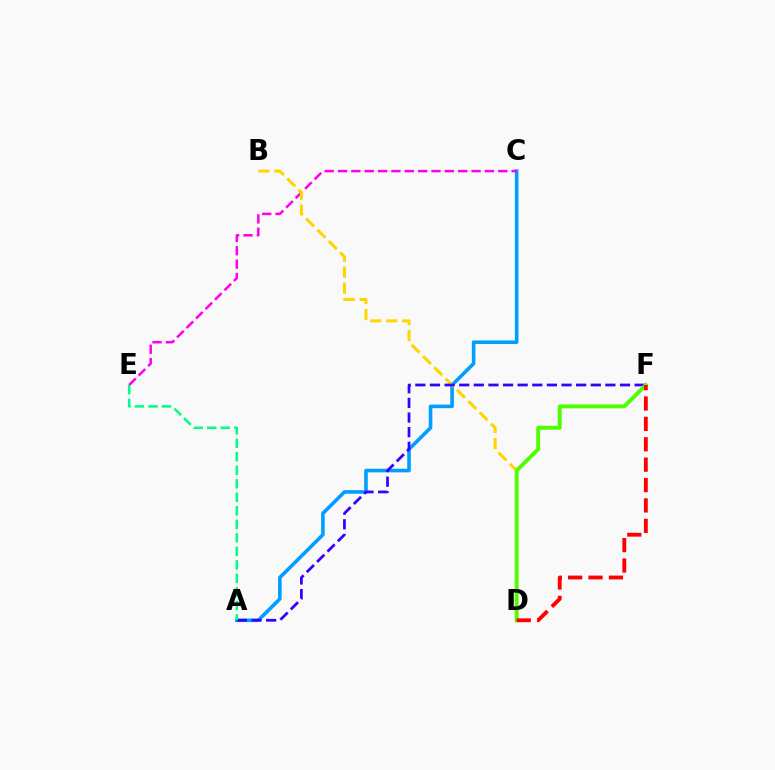{('A', 'C'): [{'color': '#009eff', 'line_style': 'solid', 'thickness': 2.58}], ('C', 'E'): [{'color': '#ff00ed', 'line_style': 'dashed', 'thickness': 1.81}], ('B', 'D'): [{'color': '#ffd500', 'line_style': 'dashed', 'thickness': 2.17}], ('A', 'F'): [{'color': '#3700ff', 'line_style': 'dashed', 'thickness': 1.99}], ('D', 'F'): [{'color': '#4fff00', 'line_style': 'solid', 'thickness': 2.81}, {'color': '#ff0000', 'line_style': 'dashed', 'thickness': 2.77}], ('A', 'E'): [{'color': '#00ff86', 'line_style': 'dashed', 'thickness': 1.84}]}